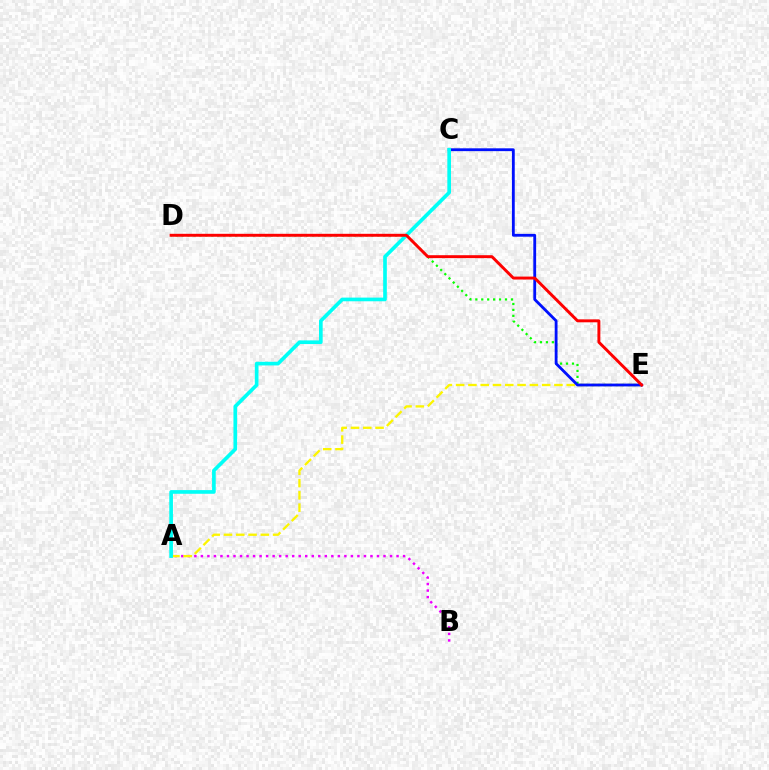{('D', 'E'): [{'color': '#08ff00', 'line_style': 'dotted', 'thickness': 1.61}, {'color': '#ff0000', 'line_style': 'solid', 'thickness': 2.11}], ('A', 'B'): [{'color': '#ee00ff', 'line_style': 'dotted', 'thickness': 1.77}], ('A', 'E'): [{'color': '#fcf500', 'line_style': 'dashed', 'thickness': 1.67}], ('C', 'E'): [{'color': '#0010ff', 'line_style': 'solid', 'thickness': 2.03}], ('A', 'C'): [{'color': '#00fff6', 'line_style': 'solid', 'thickness': 2.64}]}